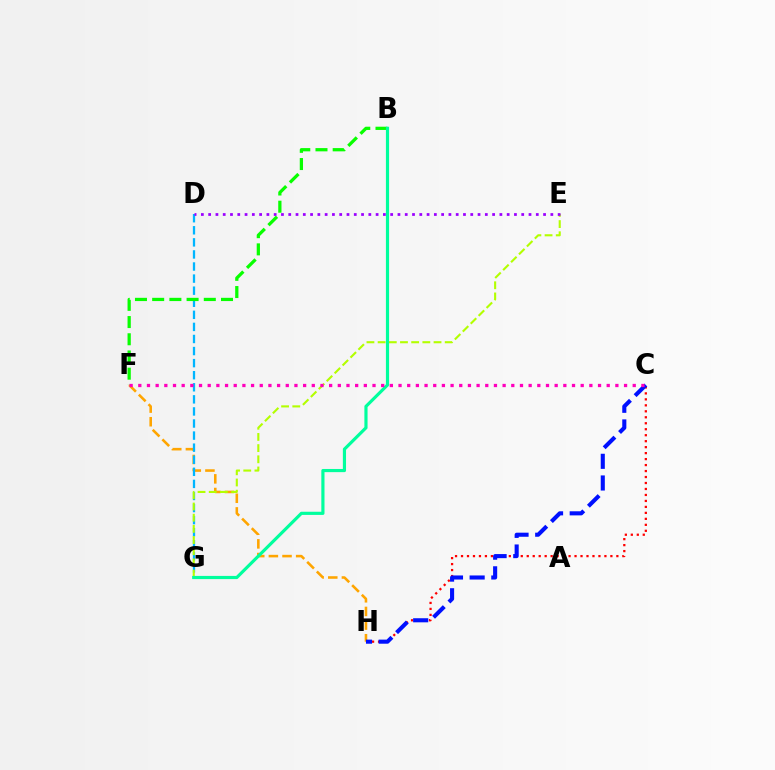{('F', 'H'): [{'color': '#ffa500', 'line_style': 'dashed', 'thickness': 1.85}], ('D', 'G'): [{'color': '#00b5ff', 'line_style': 'dashed', 'thickness': 1.64}], ('C', 'H'): [{'color': '#ff0000', 'line_style': 'dotted', 'thickness': 1.62}, {'color': '#0010ff', 'line_style': 'dashed', 'thickness': 2.94}], ('E', 'G'): [{'color': '#b3ff00', 'line_style': 'dashed', 'thickness': 1.52}], ('B', 'F'): [{'color': '#08ff00', 'line_style': 'dashed', 'thickness': 2.34}], ('B', 'G'): [{'color': '#00ff9d', 'line_style': 'solid', 'thickness': 2.28}], ('D', 'E'): [{'color': '#9b00ff', 'line_style': 'dotted', 'thickness': 1.98}], ('C', 'F'): [{'color': '#ff00bd', 'line_style': 'dotted', 'thickness': 2.36}]}